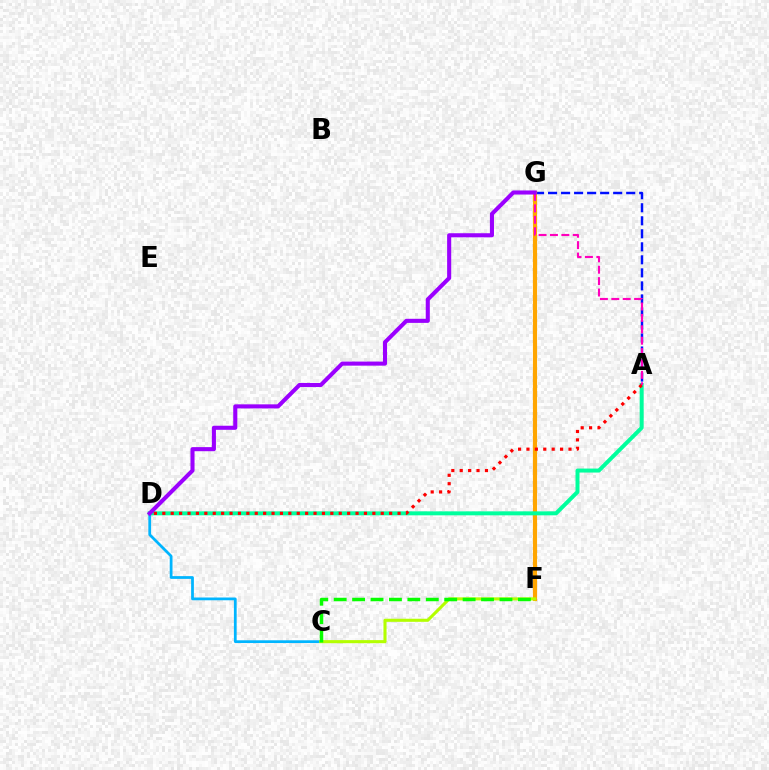{('A', 'G'): [{'color': '#0010ff', 'line_style': 'dashed', 'thickness': 1.77}, {'color': '#ff00bd', 'line_style': 'dashed', 'thickness': 1.55}], ('C', 'D'): [{'color': '#00b5ff', 'line_style': 'solid', 'thickness': 1.99}], ('F', 'G'): [{'color': '#ffa500', 'line_style': 'solid', 'thickness': 2.99}], ('A', 'D'): [{'color': '#00ff9d', 'line_style': 'solid', 'thickness': 2.87}, {'color': '#ff0000', 'line_style': 'dotted', 'thickness': 2.28}], ('C', 'F'): [{'color': '#b3ff00', 'line_style': 'solid', 'thickness': 2.22}, {'color': '#08ff00', 'line_style': 'dashed', 'thickness': 2.5}], ('D', 'G'): [{'color': '#9b00ff', 'line_style': 'solid', 'thickness': 2.94}]}